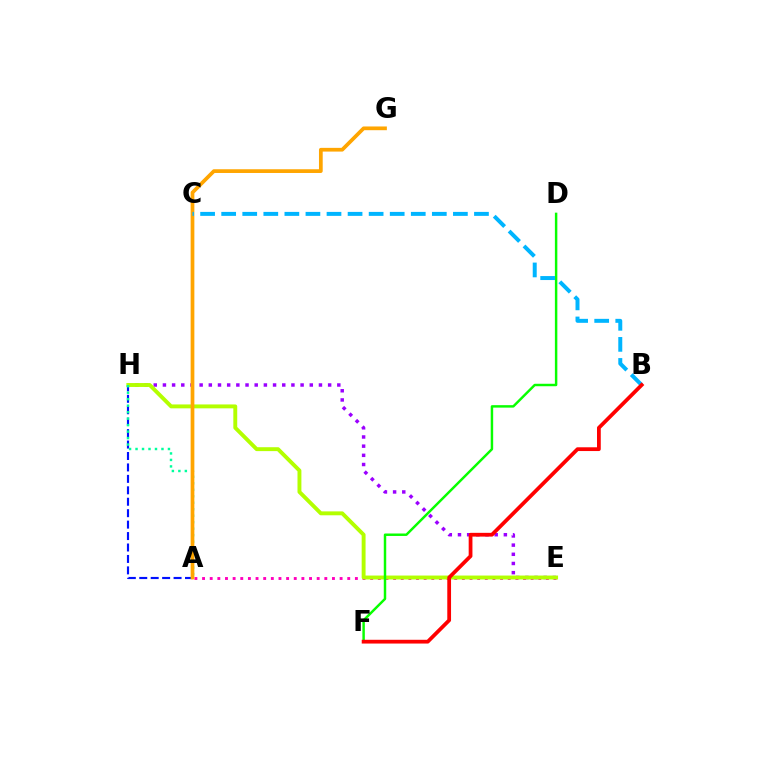{('E', 'H'): [{'color': '#9b00ff', 'line_style': 'dotted', 'thickness': 2.49}, {'color': '#b3ff00', 'line_style': 'solid', 'thickness': 2.81}], ('A', 'E'): [{'color': '#ff00bd', 'line_style': 'dotted', 'thickness': 2.08}], ('A', 'H'): [{'color': '#0010ff', 'line_style': 'dashed', 'thickness': 1.55}, {'color': '#00ff9d', 'line_style': 'dotted', 'thickness': 1.76}], ('A', 'G'): [{'color': '#ffa500', 'line_style': 'solid', 'thickness': 2.68}], ('D', 'F'): [{'color': '#08ff00', 'line_style': 'solid', 'thickness': 1.77}], ('B', 'C'): [{'color': '#00b5ff', 'line_style': 'dashed', 'thickness': 2.86}], ('B', 'F'): [{'color': '#ff0000', 'line_style': 'solid', 'thickness': 2.71}]}